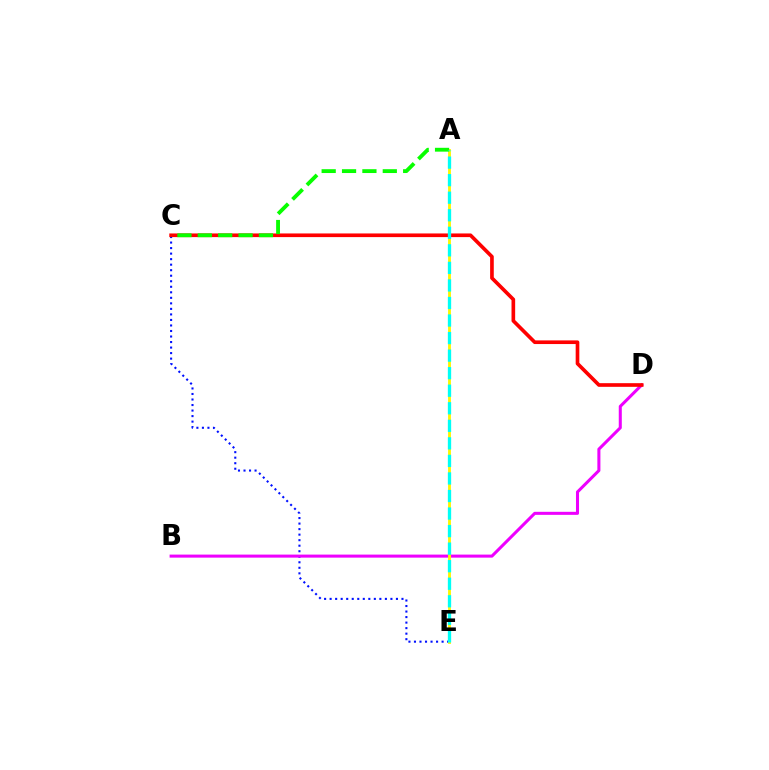{('C', 'E'): [{'color': '#0010ff', 'line_style': 'dotted', 'thickness': 1.5}], ('B', 'D'): [{'color': '#ee00ff', 'line_style': 'solid', 'thickness': 2.19}], ('C', 'D'): [{'color': '#ff0000', 'line_style': 'solid', 'thickness': 2.63}], ('A', 'E'): [{'color': '#fcf500', 'line_style': 'solid', 'thickness': 2.04}, {'color': '#00fff6', 'line_style': 'dashed', 'thickness': 2.38}], ('A', 'C'): [{'color': '#08ff00', 'line_style': 'dashed', 'thickness': 2.77}]}